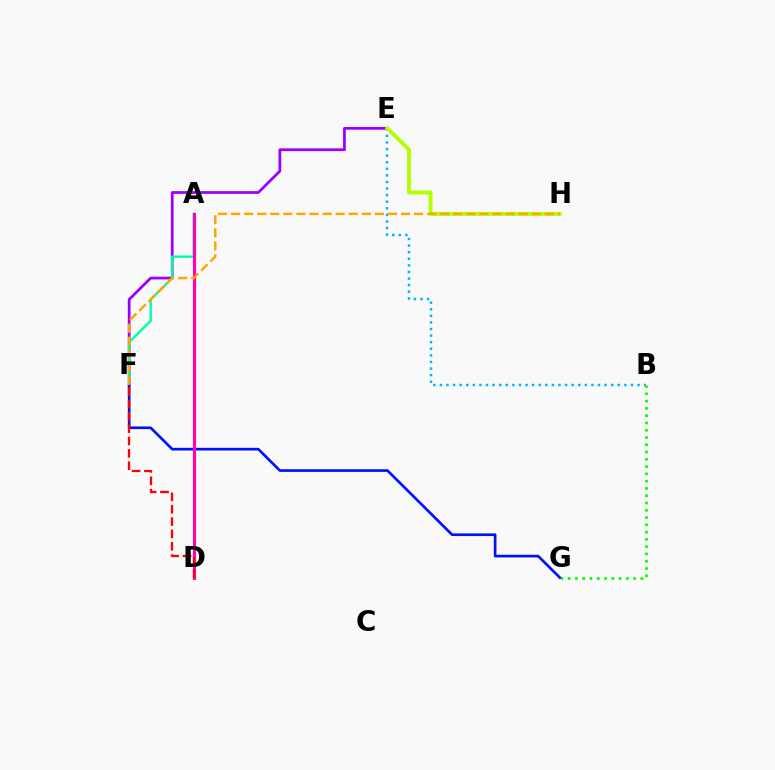{('B', 'E'): [{'color': '#00b5ff', 'line_style': 'dotted', 'thickness': 1.79}], ('E', 'F'): [{'color': '#9b00ff', 'line_style': 'solid', 'thickness': 1.98}], ('A', 'F'): [{'color': '#00ff9d', 'line_style': 'solid', 'thickness': 1.71}], ('B', 'G'): [{'color': '#08ff00', 'line_style': 'dotted', 'thickness': 1.98}], ('F', 'G'): [{'color': '#0010ff', 'line_style': 'solid', 'thickness': 1.91}], ('A', 'D'): [{'color': '#ff00bd', 'line_style': 'solid', 'thickness': 2.24}], ('E', 'H'): [{'color': '#b3ff00', 'line_style': 'solid', 'thickness': 2.8}], ('D', 'F'): [{'color': '#ff0000', 'line_style': 'dashed', 'thickness': 1.68}], ('F', 'H'): [{'color': '#ffa500', 'line_style': 'dashed', 'thickness': 1.78}]}